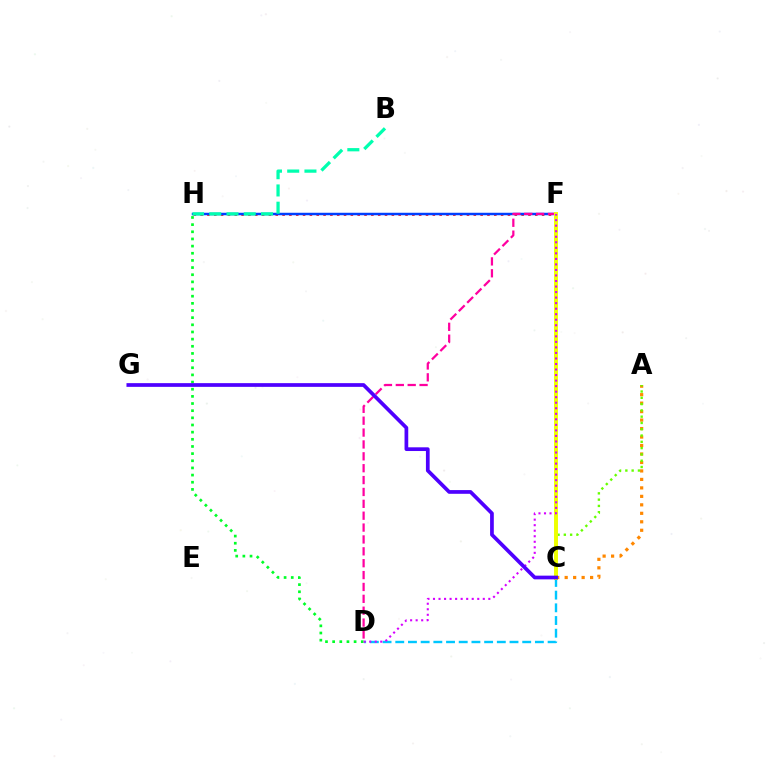{('F', 'H'): [{'color': '#ff0000', 'line_style': 'dotted', 'thickness': 1.86}, {'color': '#003fff', 'line_style': 'solid', 'thickness': 1.78}], ('A', 'C'): [{'color': '#ff8800', 'line_style': 'dotted', 'thickness': 2.3}, {'color': '#66ff00', 'line_style': 'dotted', 'thickness': 1.71}], ('D', 'H'): [{'color': '#00ff27', 'line_style': 'dotted', 'thickness': 1.94}], ('C', 'D'): [{'color': '#00c7ff', 'line_style': 'dashed', 'thickness': 1.72}], ('B', 'H'): [{'color': '#00ffaf', 'line_style': 'dashed', 'thickness': 2.34}], ('D', 'F'): [{'color': '#ff00a0', 'line_style': 'dashed', 'thickness': 1.61}, {'color': '#d600ff', 'line_style': 'dotted', 'thickness': 1.5}], ('C', 'F'): [{'color': '#eeff00', 'line_style': 'solid', 'thickness': 2.84}], ('C', 'G'): [{'color': '#4f00ff', 'line_style': 'solid', 'thickness': 2.67}]}